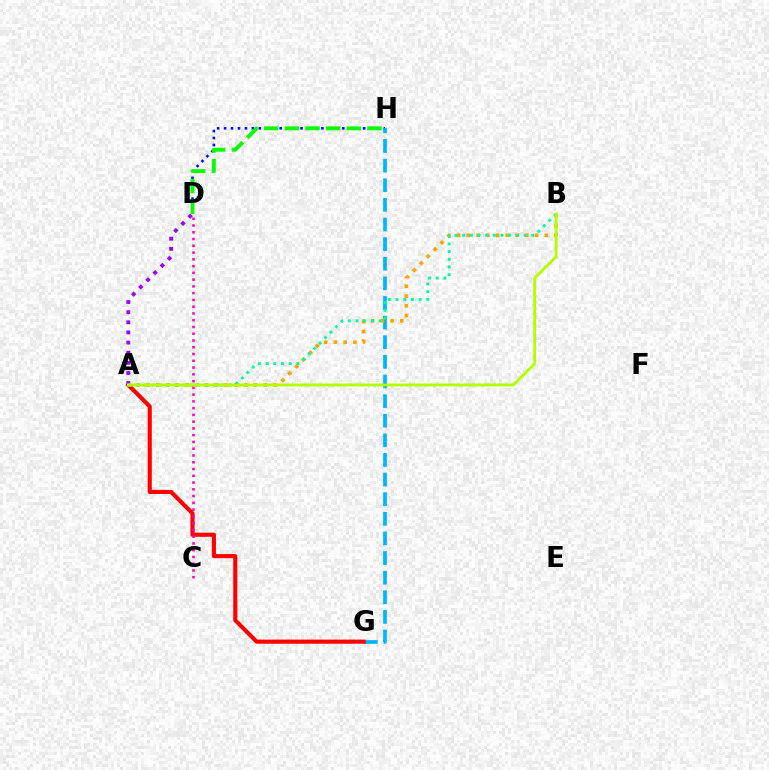{('D', 'H'): [{'color': '#0010ff', 'line_style': 'dotted', 'thickness': 1.89}, {'color': '#08ff00', 'line_style': 'dashed', 'thickness': 2.81}], ('G', 'H'): [{'color': '#00b5ff', 'line_style': 'dashed', 'thickness': 2.67}], ('A', 'G'): [{'color': '#ff0000', 'line_style': 'solid', 'thickness': 2.97}], ('A', 'D'): [{'color': '#9b00ff', 'line_style': 'dotted', 'thickness': 2.75}], ('A', 'B'): [{'color': '#ffa500', 'line_style': 'dotted', 'thickness': 2.65}, {'color': '#00ff9d', 'line_style': 'dotted', 'thickness': 2.09}, {'color': '#b3ff00', 'line_style': 'solid', 'thickness': 2.05}], ('C', 'D'): [{'color': '#ff00bd', 'line_style': 'dotted', 'thickness': 1.84}]}